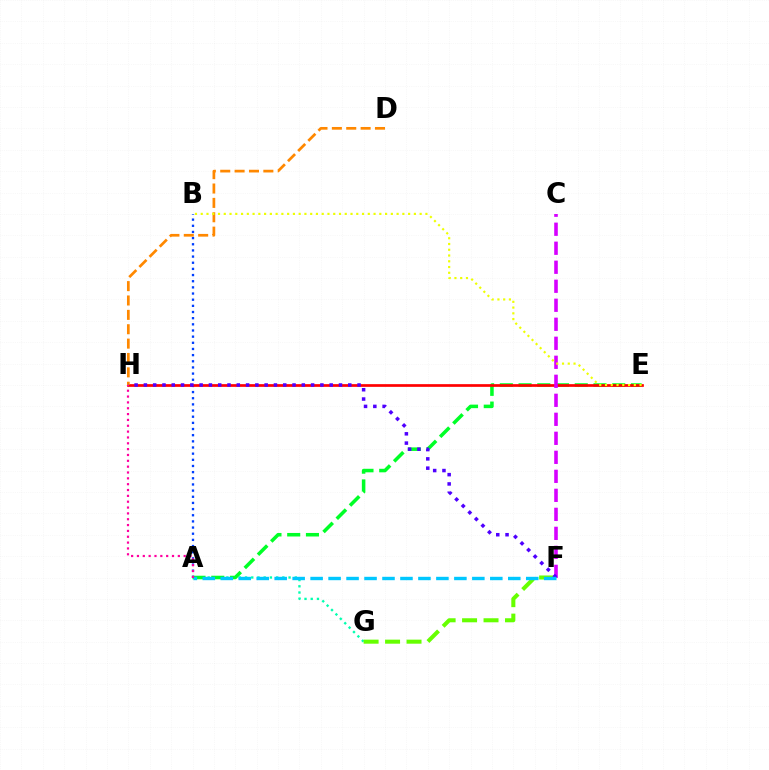{('A', 'B'): [{'color': '#003fff', 'line_style': 'dotted', 'thickness': 1.67}], ('A', 'G'): [{'color': '#00ffaf', 'line_style': 'dotted', 'thickness': 1.69}], ('A', 'E'): [{'color': '#00ff27', 'line_style': 'dashed', 'thickness': 2.54}], ('E', 'H'): [{'color': '#ff0000', 'line_style': 'solid', 'thickness': 1.95}], ('F', 'G'): [{'color': '#66ff00', 'line_style': 'dashed', 'thickness': 2.92}], ('D', 'H'): [{'color': '#ff8800', 'line_style': 'dashed', 'thickness': 1.95}], ('C', 'F'): [{'color': '#d600ff', 'line_style': 'dashed', 'thickness': 2.58}], ('B', 'E'): [{'color': '#eeff00', 'line_style': 'dotted', 'thickness': 1.57}], ('F', 'H'): [{'color': '#4f00ff', 'line_style': 'dotted', 'thickness': 2.52}], ('A', 'F'): [{'color': '#00c7ff', 'line_style': 'dashed', 'thickness': 2.44}], ('A', 'H'): [{'color': '#ff00a0', 'line_style': 'dotted', 'thickness': 1.59}]}